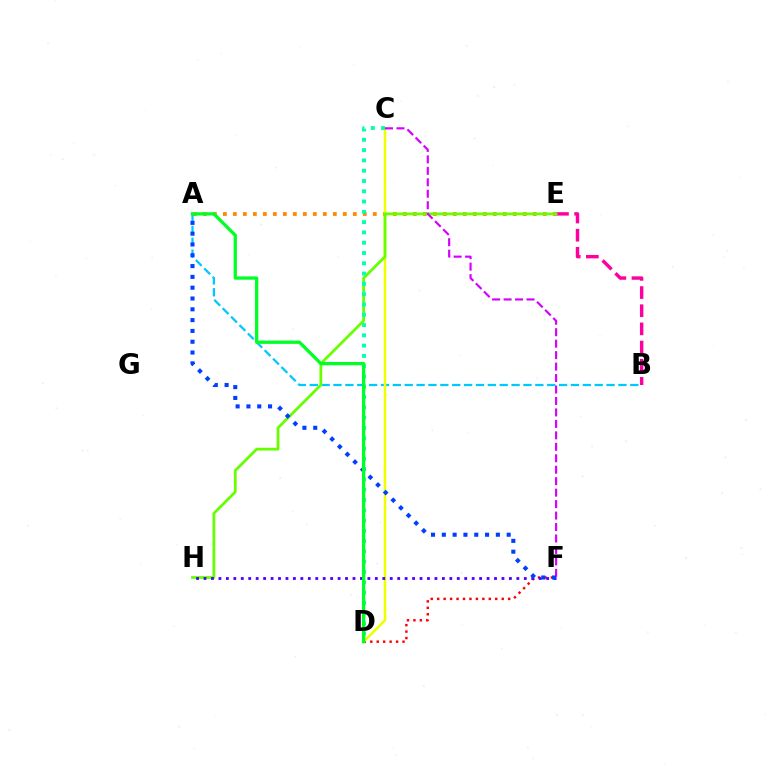{('D', 'F'): [{'color': '#ff0000', 'line_style': 'dotted', 'thickness': 1.75}], ('B', 'E'): [{'color': '#ff00a0', 'line_style': 'dashed', 'thickness': 2.47}], ('A', 'E'): [{'color': '#ff8800', 'line_style': 'dotted', 'thickness': 2.72}], ('A', 'B'): [{'color': '#00c7ff', 'line_style': 'dashed', 'thickness': 1.61}], ('C', 'D'): [{'color': '#eeff00', 'line_style': 'solid', 'thickness': 1.84}, {'color': '#00ffaf', 'line_style': 'dotted', 'thickness': 2.8}], ('E', 'H'): [{'color': '#66ff00', 'line_style': 'solid', 'thickness': 1.99}], ('F', 'H'): [{'color': '#4f00ff', 'line_style': 'dotted', 'thickness': 2.02}], ('C', 'F'): [{'color': '#d600ff', 'line_style': 'dashed', 'thickness': 1.56}], ('A', 'F'): [{'color': '#003fff', 'line_style': 'dotted', 'thickness': 2.94}], ('A', 'D'): [{'color': '#00ff27', 'line_style': 'solid', 'thickness': 2.37}]}